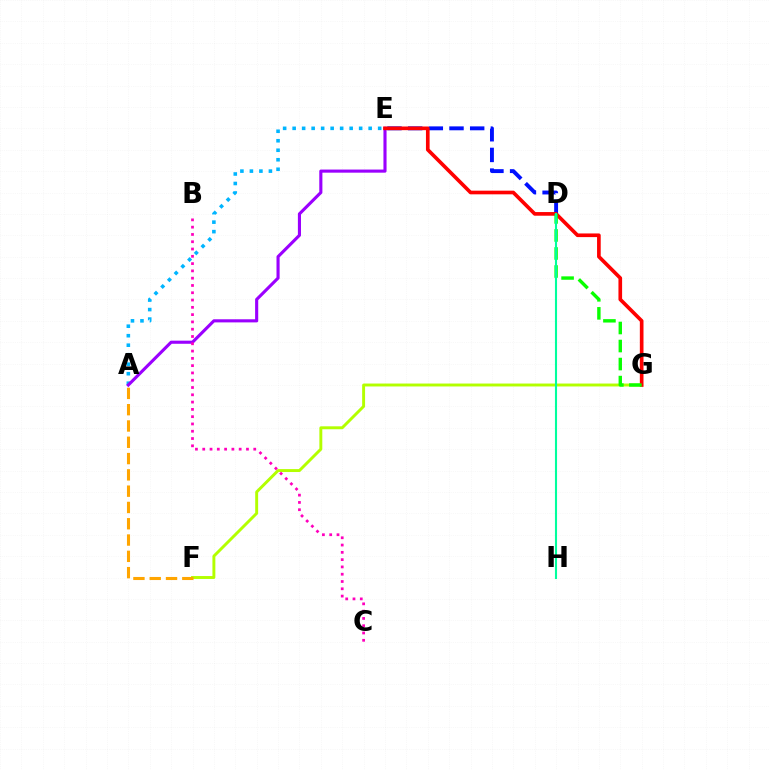{('A', 'E'): [{'color': '#00b5ff', 'line_style': 'dotted', 'thickness': 2.58}, {'color': '#9b00ff', 'line_style': 'solid', 'thickness': 2.24}], ('D', 'E'): [{'color': '#0010ff', 'line_style': 'dashed', 'thickness': 2.81}], ('F', 'G'): [{'color': '#b3ff00', 'line_style': 'solid', 'thickness': 2.11}], ('E', 'G'): [{'color': '#ff0000', 'line_style': 'solid', 'thickness': 2.63}], ('D', 'G'): [{'color': '#08ff00', 'line_style': 'dashed', 'thickness': 2.45}], ('B', 'C'): [{'color': '#ff00bd', 'line_style': 'dotted', 'thickness': 1.98}], ('A', 'F'): [{'color': '#ffa500', 'line_style': 'dashed', 'thickness': 2.21}], ('D', 'H'): [{'color': '#00ff9d', 'line_style': 'solid', 'thickness': 1.51}]}